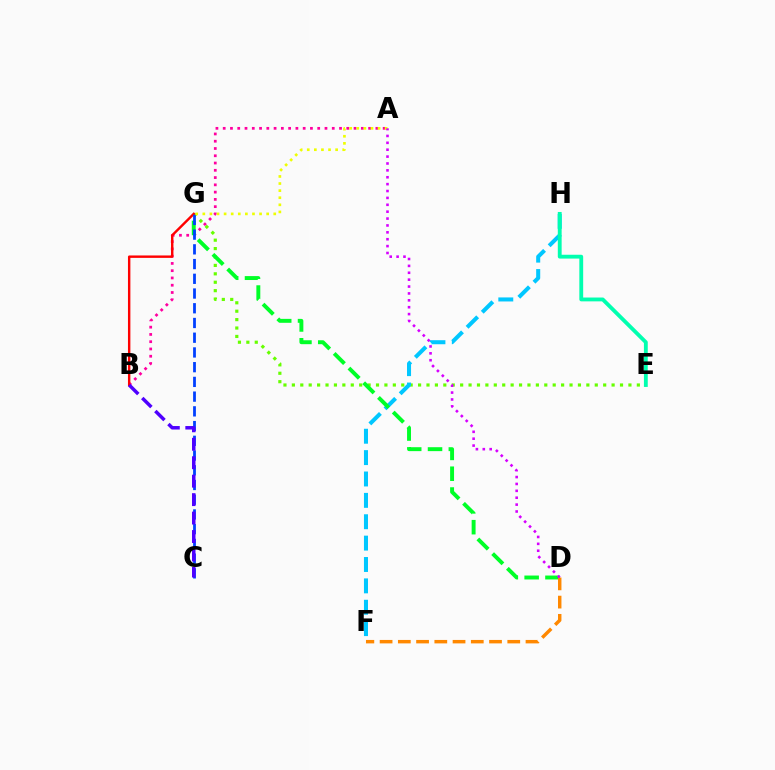{('E', 'G'): [{'color': '#66ff00', 'line_style': 'dotted', 'thickness': 2.29}], ('A', 'B'): [{'color': '#ff00a0', 'line_style': 'dotted', 'thickness': 1.98}], ('F', 'H'): [{'color': '#00c7ff', 'line_style': 'dashed', 'thickness': 2.9}], ('D', 'G'): [{'color': '#00ff27', 'line_style': 'dashed', 'thickness': 2.83}], ('B', 'G'): [{'color': '#ff0000', 'line_style': 'solid', 'thickness': 1.74}], ('C', 'G'): [{'color': '#003fff', 'line_style': 'dashed', 'thickness': 2.0}], ('D', 'F'): [{'color': '#ff8800', 'line_style': 'dashed', 'thickness': 2.48}], ('A', 'G'): [{'color': '#eeff00', 'line_style': 'dotted', 'thickness': 1.93}], ('E', 'H'): [{'color': '#00ffaf', 'line_style': 'solid', 'thickness': 2.76}], ('A', 'D'): [{'color': '#d600ff', 'line_style': 'dotted', 'thickness': 1.87}], ('B', 'C'): [{'color': '#4f00ff', 'line_style': 'dashed', 'thickness': 2.51}]}